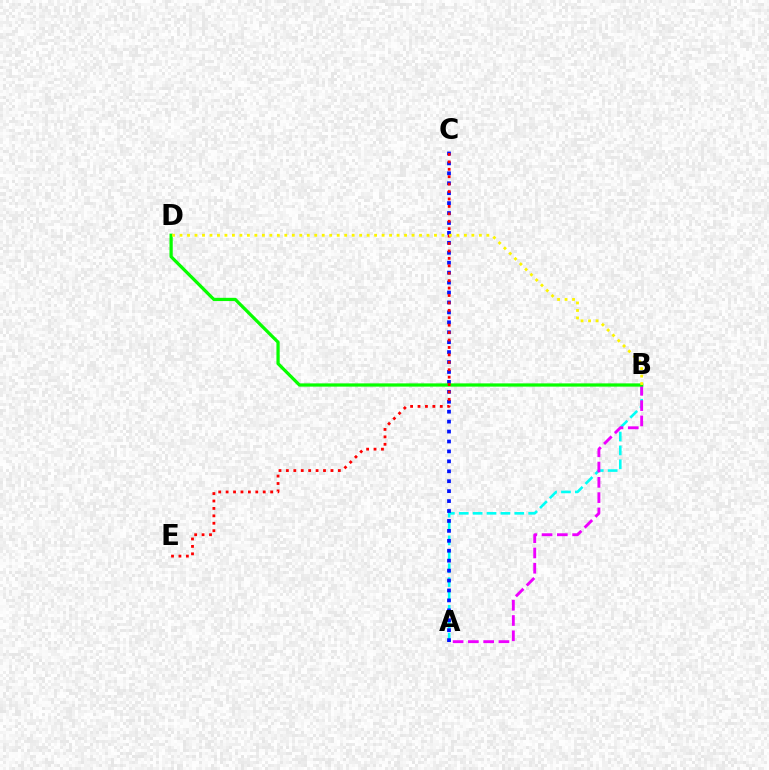{('A', 'B'): [{'color': '#00fff6', 'line_style': 'dashed', 'thickness': 1.89}, {'color': '#ee00ff', 'line_style': 'dashed', 'thickness': 2.08}], ('A', 'C'): [{'color': '#0010ff', 'line_style': 'dotted', 'thickness': 2.7}], ('B', 'D'): [{'color': '#08ff00', 'line_style': 'solid', 'thickness': 2.33}, {'color': '#fcf500', 'line_style': 'dotted', 'thickness': 2.03}], ('C', 'E'): [{'color': '#ff0000', 'line_style': 'dotted', 'thickness': 2.02}]}